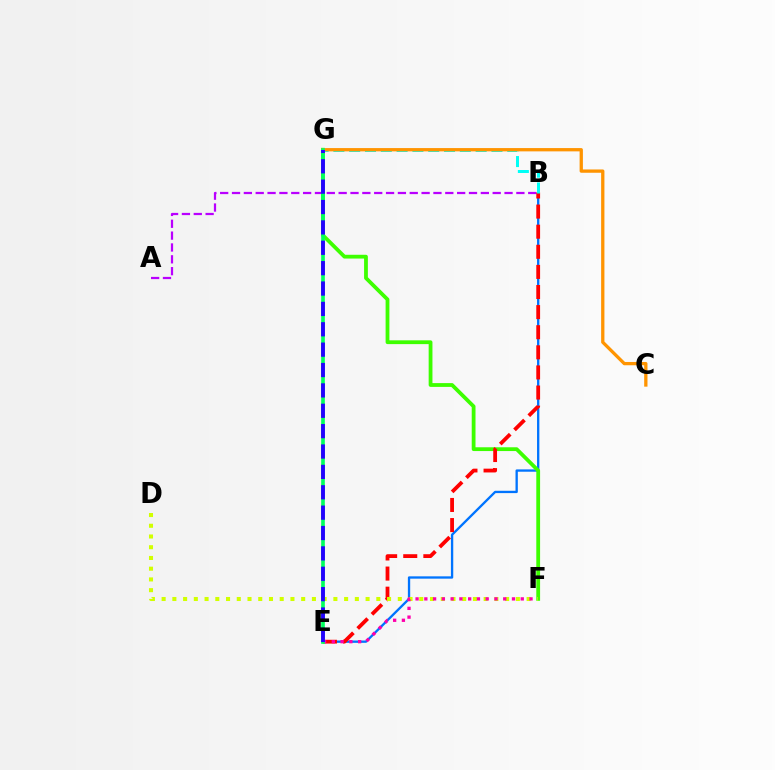{('A', 'B'): [{'color': '#b900ff', 'line_style': 'dashed', 'thickness': 1.61}], ('B', 'E'): [{'color': '#0074ff', 'line_style': 'solid', 'thickness': 1.67}, {'color': '#ff0000', 'line_style': 'dashed', 'thickness': 2.73}], ('F', 'G'): [{'color': '#3dff00', 'line_style': 'solid', 'thickness': 2.73}], ('D', 'F'): [{'color': '#d1ff00', 'line_style': 'dotted', 'thickness': 2.92}], ('B', 'G'): [{'color': '#00fff6', 'line_style': 'dashed', 'thickness': 2.15}], ('C', 'G'): [{'color': '#ff9400', 'line_style': 'solid', 'thickness': 2.37}], ('E', 'F'): [{'color': '#ff00ac', 'line_style': 'dotted', 'thickness': 2.38}], ('E', 'G'): [{'color': '#00ff5c', 'line_style': 'solid', 'thickness': 2.63}, {'color': '#2500ff', 'line_style': 'dashed', 'thickness': 2.77}]}